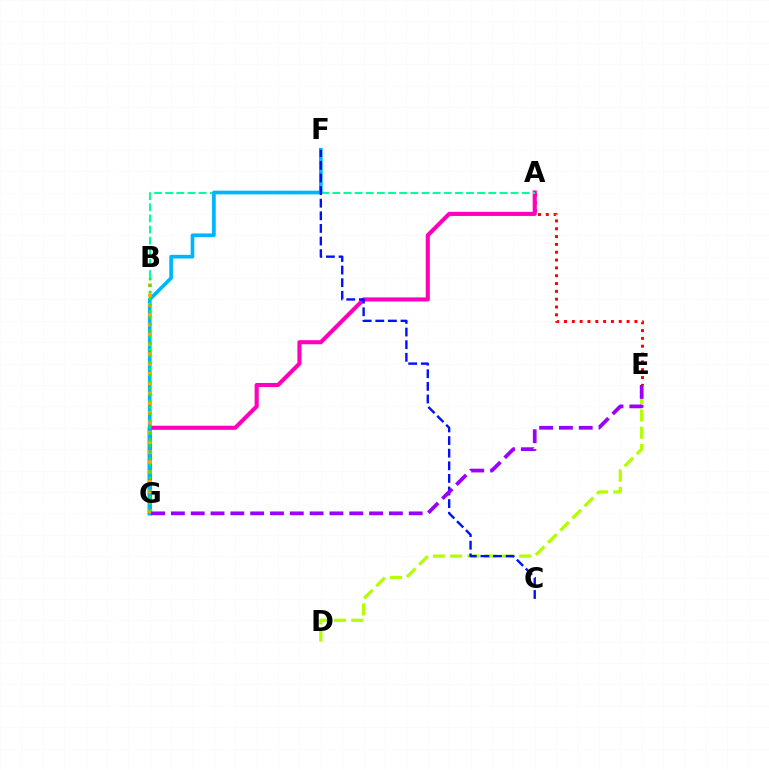{('A', 'E'): [{'color': '#ff0000', 'line_style': 'dotted', 'thickness': 2.13}], ('A', 'G'): [{'color': '#ff00bd', 'line_style': 'solid', 'thickness': 2.95}], ('A', 'B'): [{'color': '#00ff9d', 'line_style': 'dashed', 'thickness': 1.51}], ('D', 'E'): [{'color': '#b3ff00', 'line_style': 'dashed', 'thickness': 2.34}], ('F', 'G'): [{'color': '#00b5ff', 'line_style': 'solid', 'thickness': 2.65}], ('B', 'G'): [{'color': '#ffa500', 'line_style': 'dotted', 'thickness': 2.67}, {'color': '#08ff00', 'line_style': 'dotted', 'thickness': 1.74}], ('C', 'F'): [{'color': '#0010ff', 'line_style': 'dashed', 'thickness': 1.71}], ('E', 'G'): [{'color': '#9b00ff', 'line_style': 'dashed', 'thickness': 2.69}]}